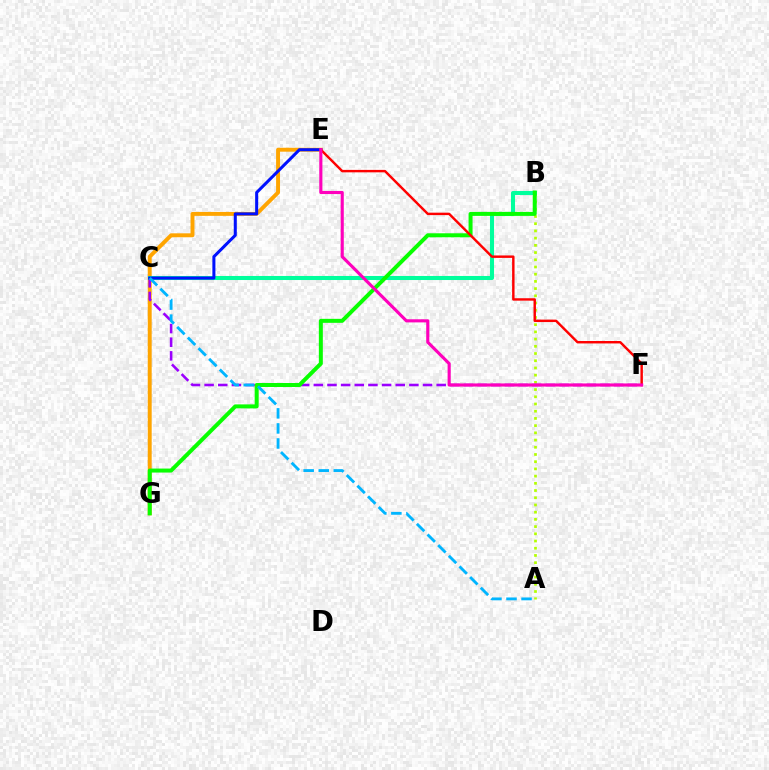{('A', 'B'): [{'color': '#b3ff00', 'line_style': 'dotted', 'thickness': 1.96}], ('E', 'G'): [{'color': '#ffa500', 'line_style': 'solid', 'thickness': 2.83}], ('B', 'C'): [{'color': '#00ff9d', 'line_style': 'solid', 'thickness': 2.92}], ('C', 'F'): [{'color': '#9b00ff', 'line_style': 'dashed', 'thickness': 1.85}], ('B', 'G'): [{'color': '#08ff00', 'line_style': 'solid', 'thickness': 2.87}], ('C', 'E'): [{'color': '#0010ff', 'line_style': 'solid', 'thickness': 2.18}], ('E', 'F'): [{'color': '#ff0000', 'line_style': 'solid', 'thickness': 1.75}, {'color': '#ff00bd', 'line_style': 'solid', 'thickness': 2.25}], ('A', 'C'): [{'color': '#00b5ff', 'line_style': 'dashed', 'thickness': 2.05}]}